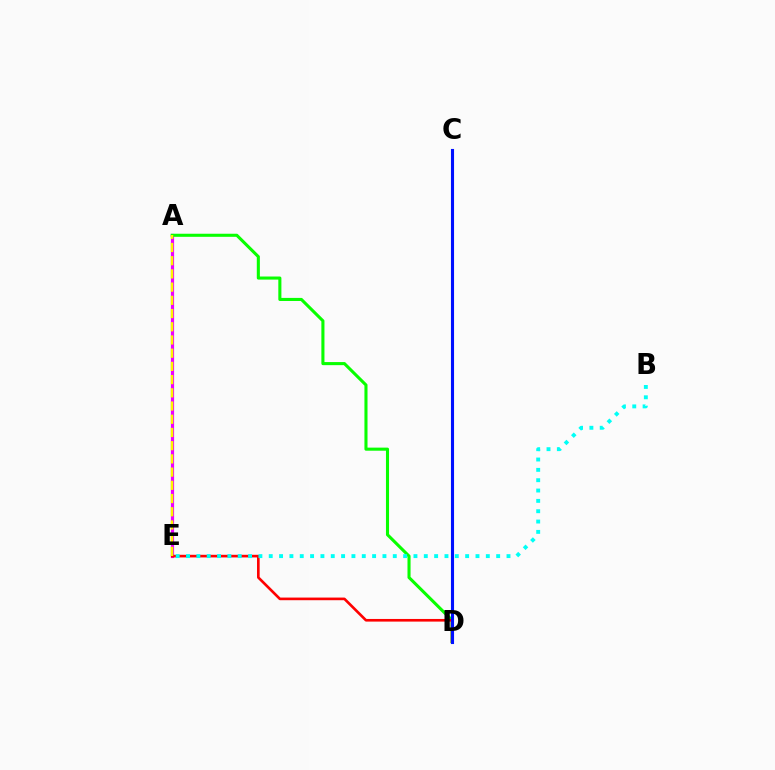{('A', 'E'): [{'color': '#ee00ff', 'line_style': 'solid', 'thickness': 2.3}, {'color': '#fcf500', 'line_style': 'dashed', 'thickness': 1.8}], ('A', 'D'): [{'color': '#08ff00', 'line_style': 'solid', 'thickness': 2.22}], ('D', 'E'): [{'color': '#ff0000', 'line_style': 'solid', 'thickness': 1.9}], ('B', 'E'): [{'color': '#00fff6', 'line_style': 'dotted', 'thickness': 2.81}], ('C', 'D'): [{'color': '#0010ff', 'line_style': 'solid', 'thickness': 2.23}]}